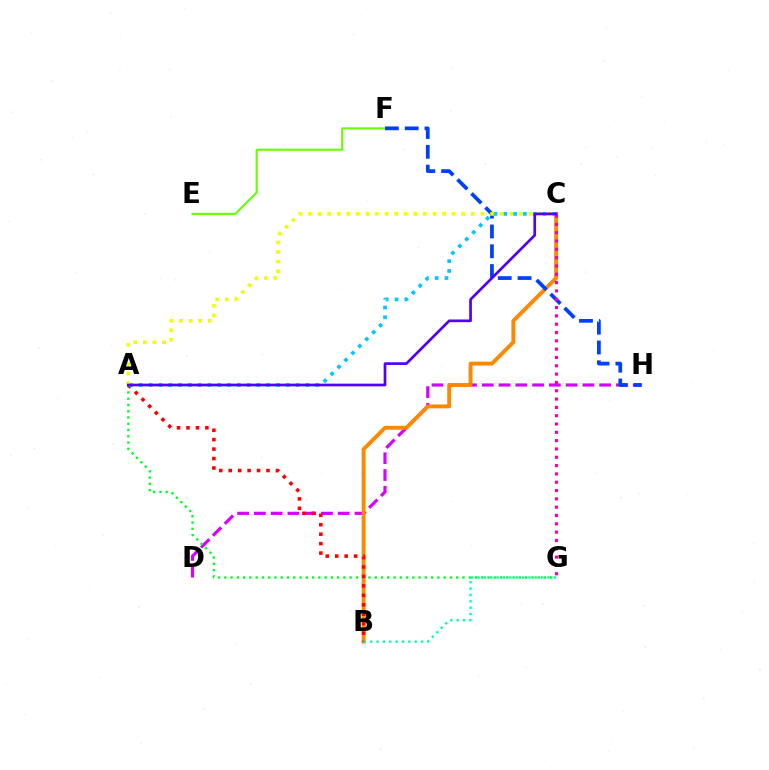{('D', 'H'): [{'color': '#d600ff', 'line_style': 'dashed', 'thickness': 2.28}], ('E', 'F'): [{'color': '#66ff00', 'line_style': 'solid', 'thickness': 1.5}], ('B', 'C'): [{'color': '#ff8800', 'line_style': 'solid', 'thickness': 2.8}], ('F', 'H'): [{'color': '#003fff', 'line_style': 'dashed', 'thickness': 2.69}], ('A', 'G'): [{'color': '#00ff27', 'line_style': 'dotted', 'thickness': 1.7}], ('A', 'B'): [{'color': '#ff0000', 'line_style': 'dotted', 'thickness': 2.57}], ('A', 'C'): [{'color': '#00c7ff', 'line_style': 'dotted', 'thickness': 2.66}, {'color': '#eeff00', 'line_style': 'dotted', 'thickness': 2.6}, {'color': '#4f00ff', 'line_style': 'solid', 'thickness': 1.94}], ('C', 'G'): [{'color': '#ff00a0', 'line_style': 'dotted', 'thickness': 2.26}], ('B', 'G'): [{'color': '#00ffaf', 'line_style': 'dotted', 'thickness': 1.73}]}